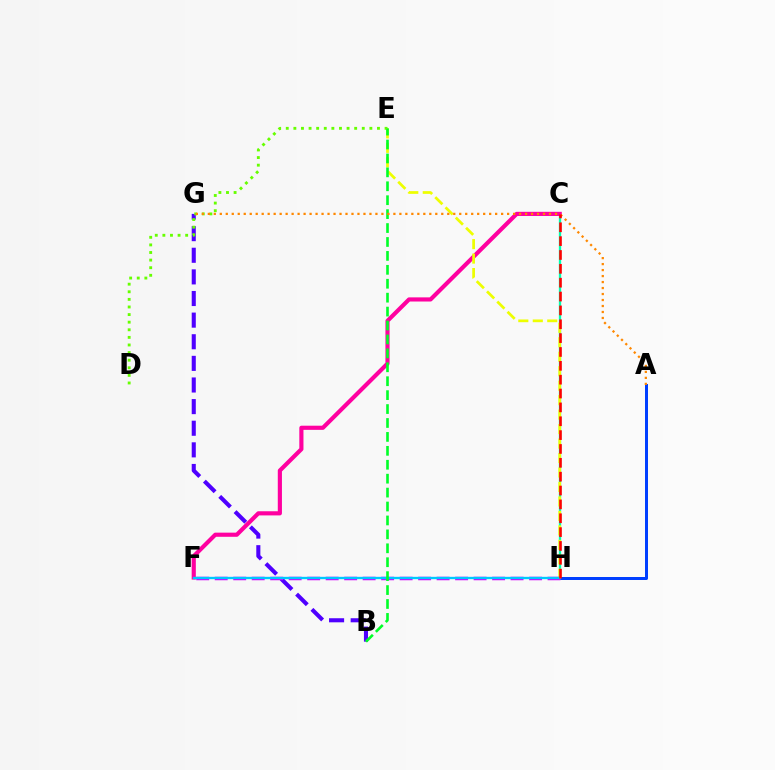{('C', 'H'): [{'color': '#00ffaf', 'line_style': 'solid', 'thickness': 1.67}, {'color': '#ff0000', 'line_style': 'dashed', 'thickness': 1.88}], ('C', 'F'): [{'color': '#ff00a0', 'line_style': 'solid', 'thickness': 2.99}], ('B', 'G'): [{'color': '#4f00ff', 'line_style': 'dashed', 'thickness': 2.94}], ('D', 'E'): [{'color': '#66ff00', 'line_style': 'dotted', 'thickness': 2.06}], ('E', 'H'): [{'color': '#eeff00', 'line_style': 'dashed', 'thickness': 1.97}], ('A', 'H'): [{'color': '#003fff', 'line_style': 'solid', 'thickness': 2.16}], ('F', 'H'): [{'color': '#d600ff', 'line_style': 'dashed', 'thickness': 2.51}, {'color': '#00c7ff', 'line_style': 'solid', 'thickness': 1.69}], ('B', 'E'): [{'color': '#00ff27', 'line_style': 'dashed', 'thickness': 1.89}], ('A', 'G'): [{'color': '#ff8800', 'line_style': 'dotted', 'thickness': 1.63}]}